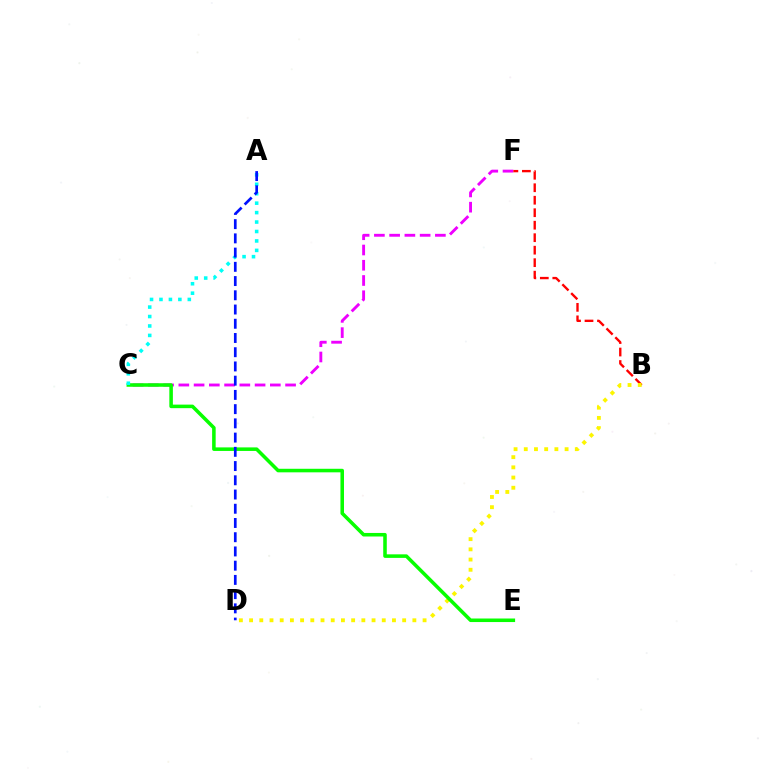{('C', 'F'): [{'color': '#ee00ff', 'line_style': 'dashed', 'thickness': 2.07}], ('B', 'F'): [{'color': '#ff0000', 'line_style': 'dashed', 'thickness': 1.7}], ('B', 'D'): [{'color': '#fcf500', 'line_style': 'dotted', 'thickness': 2.77}], ('C', 'E'): [{'color': '#08ff00', 'line_style': 'solid', 'thickness': 2.55}], ('A', 'C'): [{'color': '#00fff6', 'line_style': 'dotted', 'thickness': 2.57}], ('A', 'D'): [{'color': '#0010ff', 'line_style': 'dashed', 'thickness': 1.93}]}